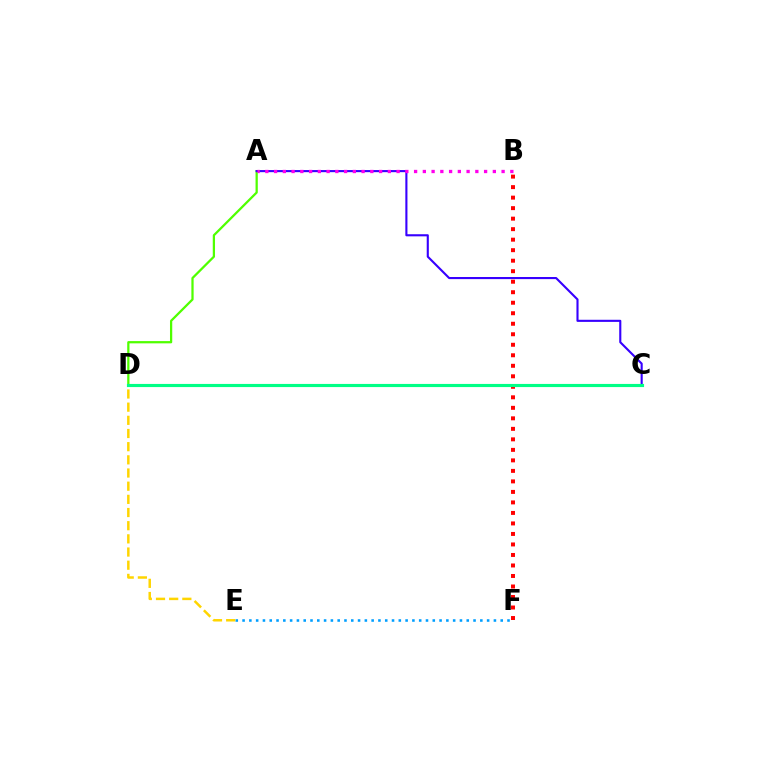{('A', 'D'): [{'color': '#4fff00', 'line_style': 'solid', 'thickness': 1.62}], ('B', 'F'): [{'color': '#ff0000', 'line_style': 'dotted', 'thickness': 2.86}], ('A', 'C'): [{'color': '#3700ff', 'line_style': 'solid', 'thickness': 1.52}], ('E', 'F'): [{'color': '#009eff', 'line_style': 'dotted', 'thickness': 1.85}], ('D', 'E'): [{'color': '#ffd500', 'line_style': 'dashed', 'thickness': 1.79}], ('C', 'D'): [{'color': '#00ff86', 'line_style': 'solid', 'thickness': 2.26}], ('A', 'B'): [{'color': '#ff00ed', 'line_style': 'dotted', 'thickness': 2.38}]}